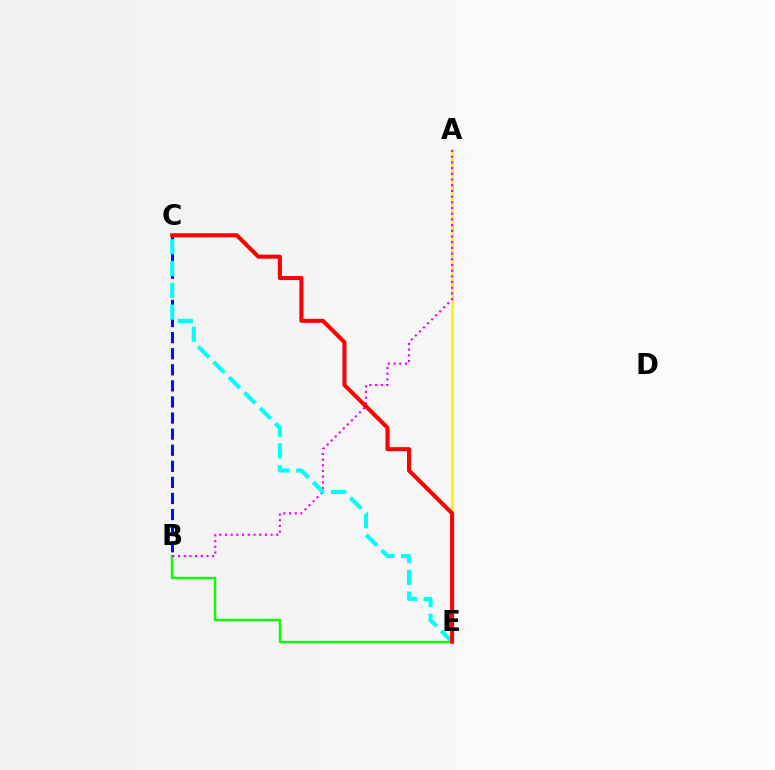{('B', 'C'): [{'color': '#0010ff', 'line_style': 'dashed', 'thickness': 2.19}], ('B', 'E'): [{'color': '#08ff00', 'line_style': 'solid', 'thickness': 1.75}], ('A', 'E'): [{'color': '#fcf500', 'line_style': 'solid', 'thickness': 2.04}], ('A', 'B'): [{'color': '#ee00ff', 'line_style': 'dotted', 'thickness': 1.55}], ('C', 'E'): [{'color': '#00fff6', 'line_style': 'dashed', 'thickness': 2.96}, {'color': '#ff0000', 'line_style': 'solid', 'thickness': 2.92}]}